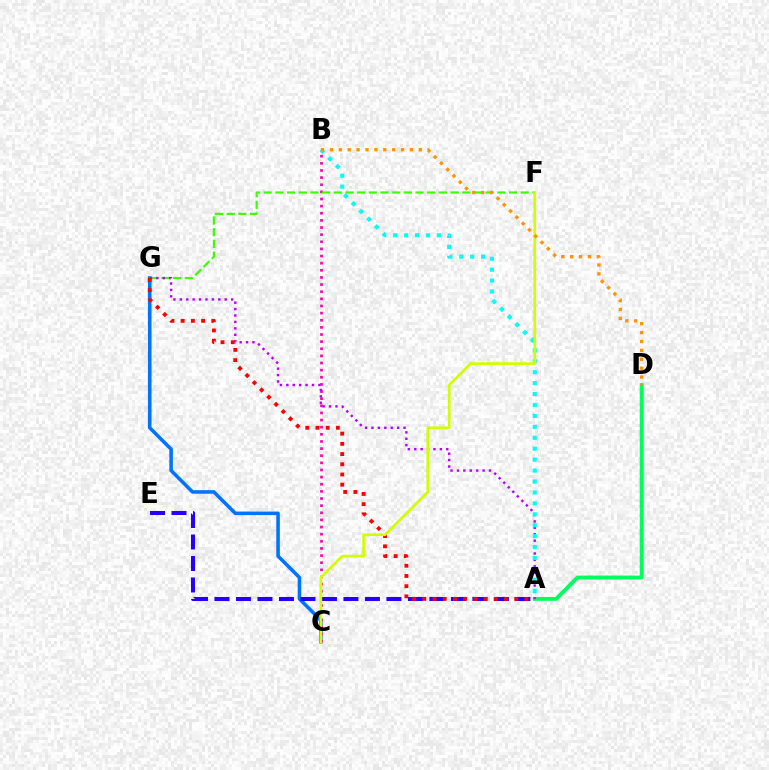{('C', 'G'): [{'color': '#0074ff', 'line_style': 'solid', 'thickness': 2.56}], ('A', 'D'): [{'color': '#00ff5c', 'line_style': 'solid', 'thickness': 2.78}], ('B', 'C'): [{'color': '#ff00ac', 'line_style': 'dotted', 'thickness': 1.94}], ('F', 'G'): [{'color': '#3dff00', 'line_style': 'dashed', 'thickness': 1.59}], ('A', 'E'): [{'color': '#2500ff', 'line_style': 'dashed', 'thickness': 2.92}], ('A', 'G'): [{'color': '#b900ff', 'line_style': 'dotted', 'thickness': 1.74}, {'color': '#ff0000', 'line_style': 'dotted', 'thickness': 2.77}], ('A', 'B'): [{'color': '#00fff6', 'line_style': 'dotted', 'thickness': 2.97}], ('C', 'F'): [{'color': '#d1ff00', 'line_style': 'solid', 'thickness': 1.93}], ('B', 'D'): [{'color': '#ff9400', 'line_style': 'dotted', 'thickness': 2.42}]}